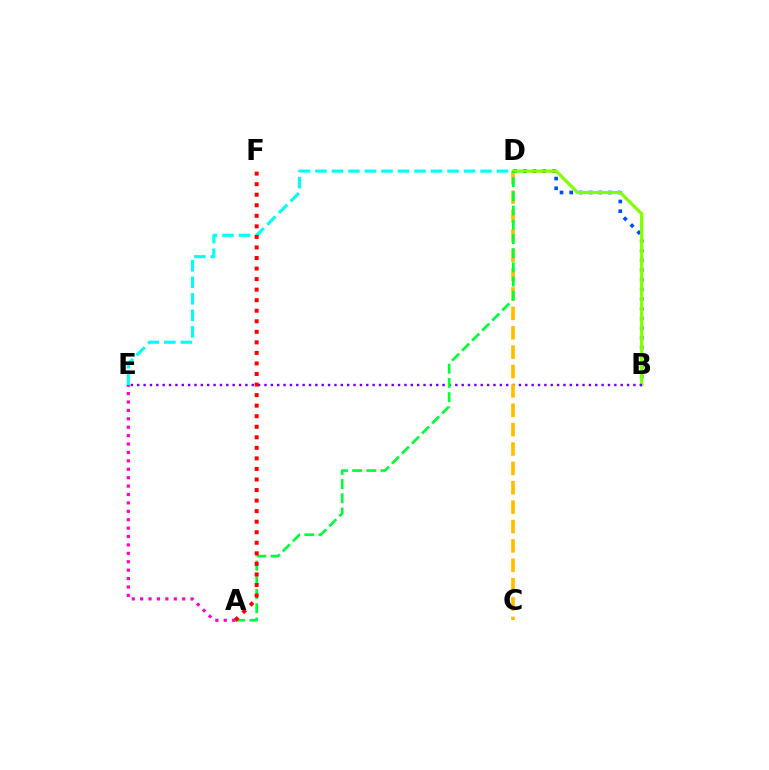{('B', 'D'): [{'color': '#004bff', 'line_style': 'dotted', 'thickness': 2.63}, {'color': '#84ff00', 'line_style': 'solid', 'thickness': 2.32}], ('B', 'E'): [{'color': '#7200ff', 'line_style': 'dotted', 'thickness': 1.73}], ('C', 'D'): [{'color': '#ffbd00', 'line_style': 'dashed', 'thickness': 2.63}], ('D', 'E'): [{'color': '#00fff6', 'line_style': 'dashed', 'thickness': 2.24}], ('A', 'D'): [{'color': '#00ff39', 'line_style': 'dashed', 'thickness': 1.93}], ('A', 'E'): [{'color': '#ff00cf', 'line_style': 'dotted', 'thickness': 2.28}], ('A', 'F'): [{'color': '#ff0000', 'line_style': 'dotted', 'thickness': 2.87}]}